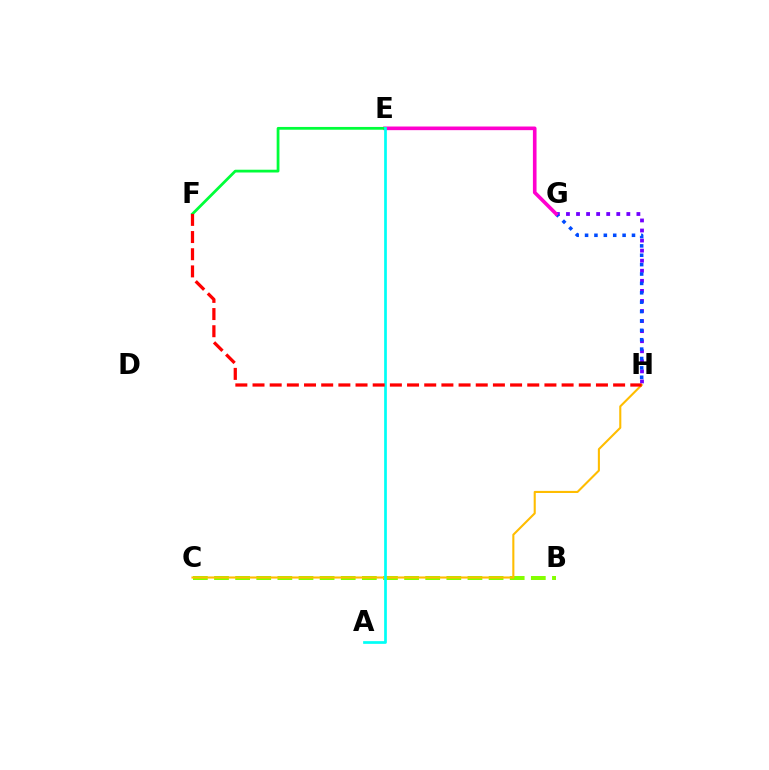{('G', 'H'): [{'color': '#7200ff', 'line_style': 'dotted', 'thickness': 2.73}, {'color': '#004bff', 'line_style': 'dotted', 'thickness': 2.55}], ('B', 'C'): [{'color': '#84ff00', 'line_style': 'dashed', 'thickness': 2.87}], ('C', 'H'): [{'color': '#ffbd00', 'line_style': 'solid', 'thickness': 1.51}], ('E', 'G'): [{'color': '#ff00cf', 'line_style': 'solid', 'thickness': 2.62}], ('E', 'F'): [{'color': '#00ff39', 'line_style': 'solid', 'thickness': 2.0}], ('A', 'E'): [{'color': '#00fff6', 'line_style': 'solid', 'thickness': 1.95}], ('F', 'H'): [{'color': '#ff0000', 'line_style': 'dashed', 'thickness': 2.33}]}